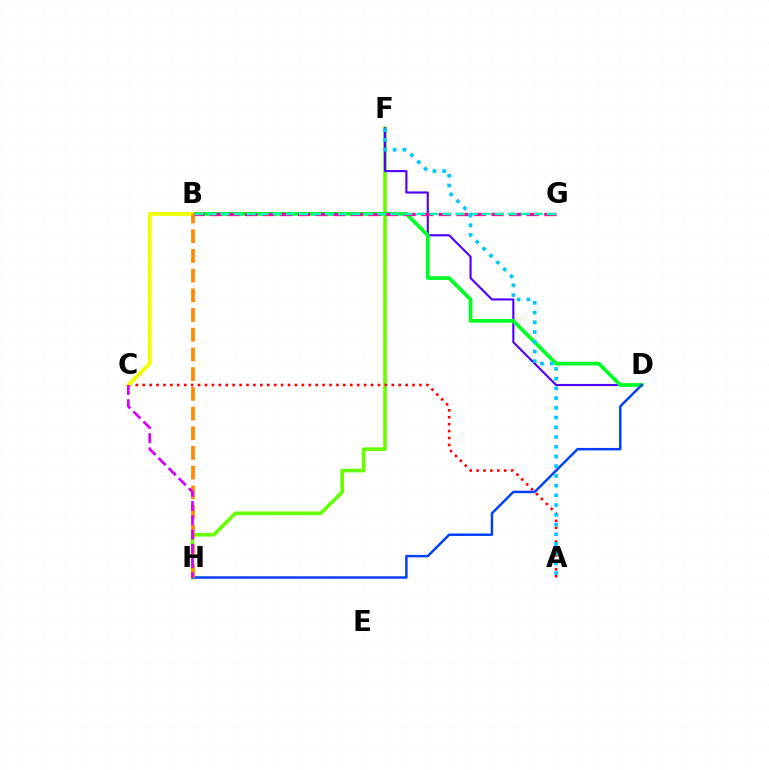{('F', 'H'): [{'color': '#66ff00', 'line_style': 'solid', 'thickness': 2.64}], ('A', 'C'): [{'color': '#ff0000', 'line_style': 'dotted', 'thickness': 1.88}], ('D', 'F'): [{'color': '#4f00ff', 'line_style': 'solid', 'thickness': 1.54}], ('B', 'D'): [{'color': '#00ff27', 'line_style': 'solid', 'thickness': 2.68}], ('B', 'C'): [{'color': '#eeff00', 'line_style': 'solid', 'thickness': 2.82}], ('D', 'H'): [{'color': '#003fff', 'line_style': 'solid', 'thickness': 1.77}], ('B', 'G'): [{'color': '#ff00a0', 'line_style': 'dashed', 'thickness': 2.39}, {'color': '#00ffaf', 'line_style': 'dashed', 'thickness': 1.77}], ('B', 'H'): [{'color': '#ff8800', 'line_style': 'dashed', 'thickness': 2.68}], ('A', 'F'): [{'color': '#00c7ff', 'line_style': 'dotted', 'thickness': 2.64}], ('C', 'H'): [{'color': '#d600ff', 'line_style': 'dashed', 'thickness': 1.94}]}